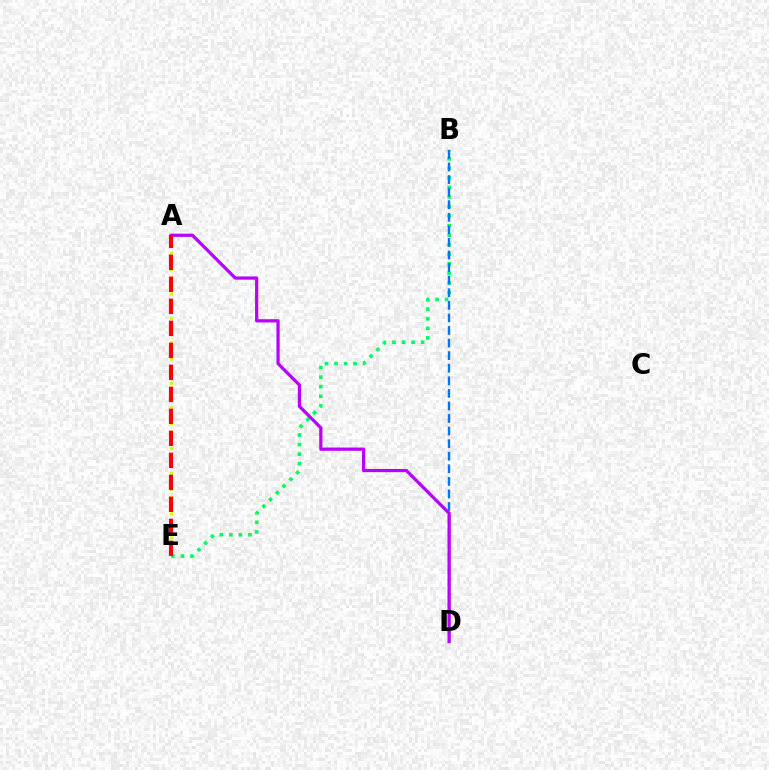{('B', 'E'): [{'color': '#00ff5c', 'line_style': 'dotted', 'thickness': 2.59}], ('B', 'D'): [{'color': '#0074ff', 'line_style': 'dashed', 'thickness': 1.71}], ('A', 'E'): [{'color': '#d1ff00', 'line_style': 'dotted', 'thickness': 2.21}, {'color': '#ff0000', 'line_style': 'dashed', 'thickness': 2.99}], ('A', 'D'): [{'color': '#b900ff', 'line_style': 'solid', 'thickness': 2.32}]}